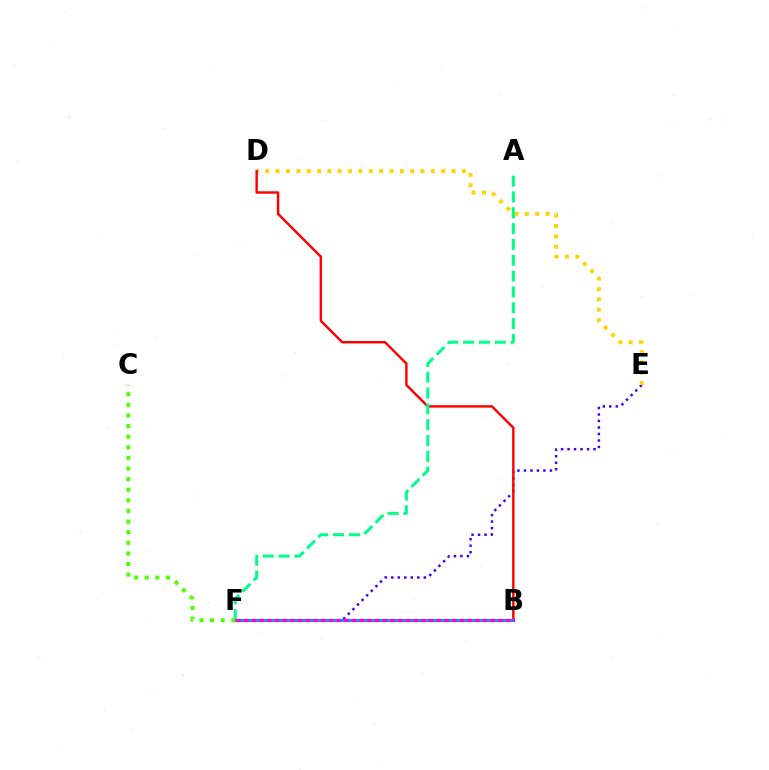{('E', 'F'): [{'color': '#3700ff', 'line_style': 'dotted', 'thickness': 1.77}], ('D', 'E'): [{'color': '#ffd500', 'line_style': 'dotted', 'thickness': 2.81}], ('B', 'D'): [{'color': '#ff0000', 'line_style': 'solid', 'thickness': 1.75}], ('A', 'F'): [{'color': '#00ff86', 'line_style': 'dashed', 'thickness': 2.15}], ('B', 'F'): [{'color': '#ff00ed', 'line_style': 'solid', 'thickness': 2.25}, {'color': '#009eff', 'line_style': 'dotted', 'thickness': 2.09}], ('C', 'F'): [{'color': '#4fff00', 'line_style': 'dotted', 'thickness': 2.89}]}